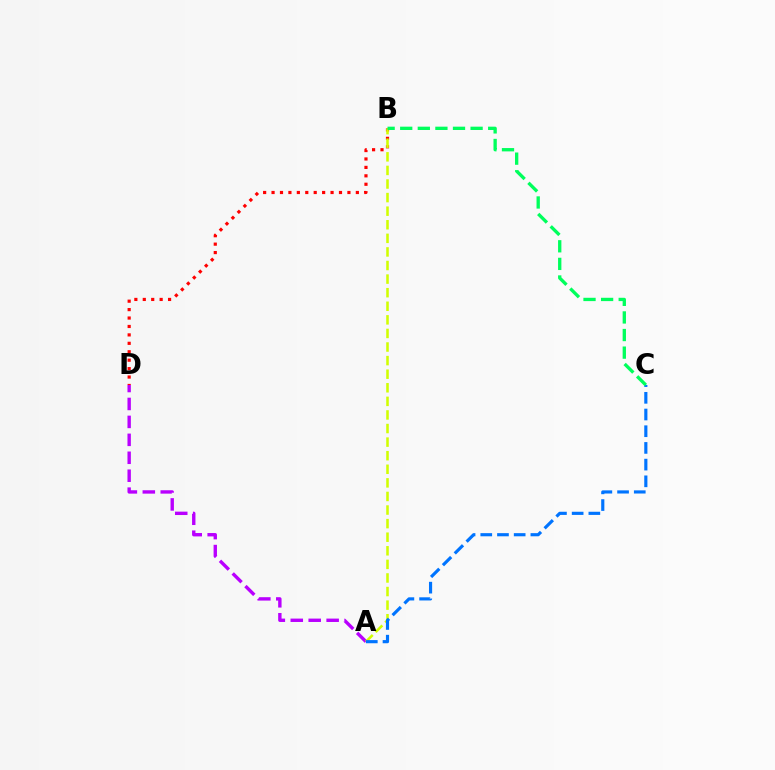{('A', 'D'): [{'color': '#b900ff', 'line_style': 'dashed', 'thickness': 2.44}], ('B', 'D'): [{'color': '#ff0000', 'line_style': 'dotted', 'thickness': 2.29}], ('A', 'B'): [{'color': '#d1ff00', 'line_style': 'dashed', 'thickness': 1.85}], ('A', 'C'): [{'color': '#0074ff', 'line_style': 'dashed', 'thickness': 2.27}], ('B', 'C'): [{'color': '#00ff5c', 'line_style': 'dashed', 'thickness': 2.39}]}